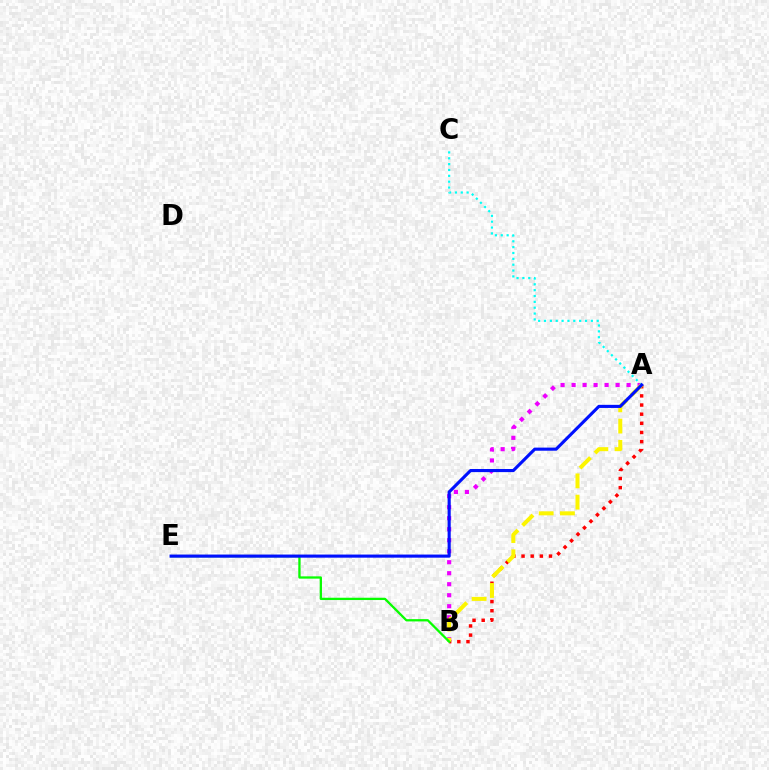{('A', 'B'): [{'color': '#ee00ff', 'line_style': 'dotted', 'thickness': 2.99}, {'color': '#ff0000', 'line_style': 'dotted', 'thickness': 2.49}, {'color': '#fcf500', 'line_style': 'dashed', 'thickness': 2.89}], ('A', 'C'): [{'color': '#00fff6', 'line_style': 'dotted', 'thickness': 1.59}], ('B', 'E'): [{'color': '#08ff00', 'line_style': 'solid', 'thickness': 1.65}], ('A', 'E'): [{'color': '#0010ff', 'line_style': 'solid', 'thickness': 2.24}]}